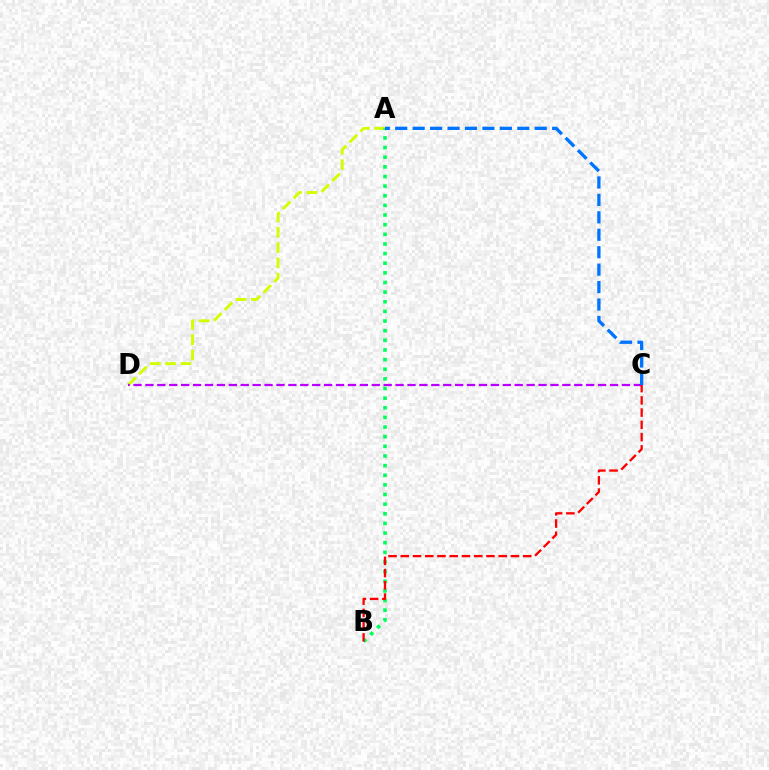{('A', 'D'): [{'color': '#d1ff00', 'line_style': 'dashed', 'thickness': 2.07}], ('C', 'D'): [{'color': '#b900ff', 'line_style': 'dashed', 'thickness': 1.62}], ('A', 'B'): [{'color': '#00ff5c', 'line_style': 'dotted', 'thickness': 2.62}], ('A', 'C'): [{'color': '#0074ff', 'line_style': 'dashed', 'thickness': 2.37}], ('B', 'C'): [{'color': '#ff0000', 'line_style': 'dashed', 'thickness': 1.66}]}